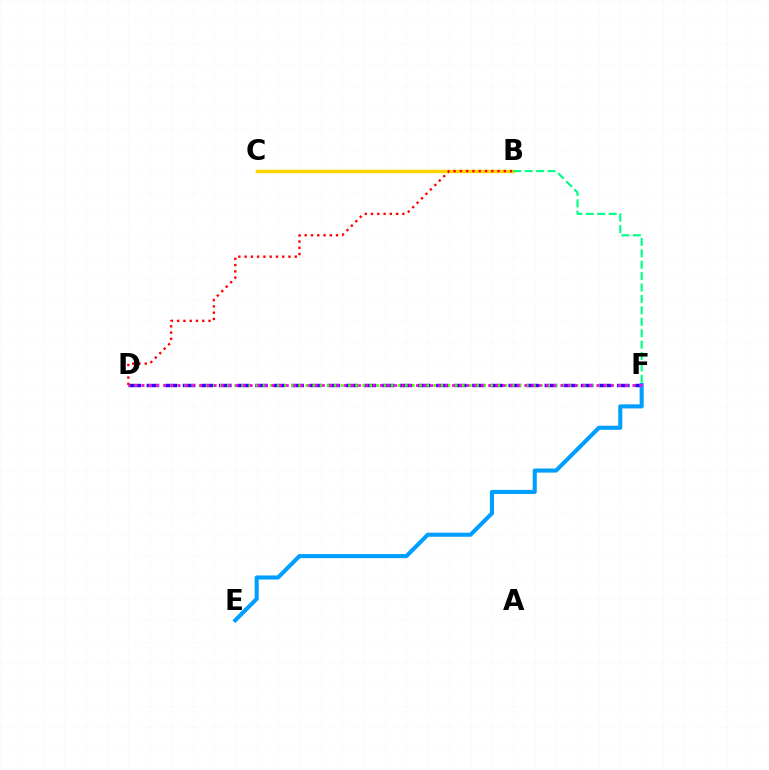{('D', 'F'): [{'color': '#3700ff', 'line_style': 'dashed', 'thickness': 2.46}, {'color': '#4fff00', 'line_style': 'dotted', 'thickness': 1.93}, {'color': '#ff00ed', 'line_style': 'dotted', 'thickness': 1.96}], ('E', 'F'): [{'color': '#009eff', 'line_style': 'solid', 'thickness': 2.94}], ('B', 'C'): [{'color': '#ffd500', 'line_style': 'solid', 'thickness': 2.51}], ('B', 'D'): [{'color': '#ff0000', 'line_style': 'dotted', 'thickness': 1.7}], ('B', 'F'): [{'color': '#00ff86', 'line_style': 'dashed', 'thickness': 1.55}]}